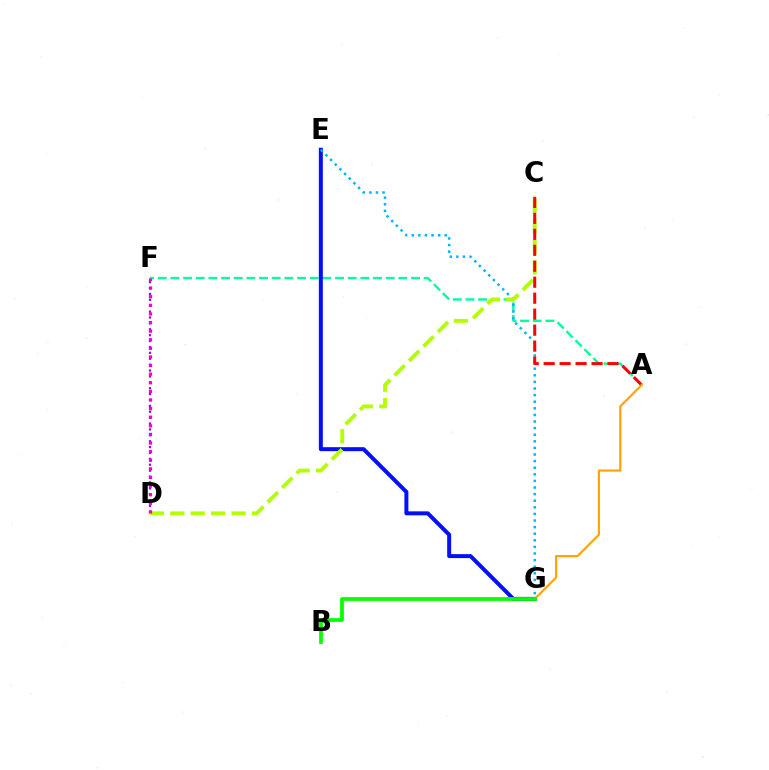{('A', 'F'): [{'color': '#00ff9d', 'line_style': 'dashed', 'thickness': 1.72}], ('D', 'F'): [{'color': '#9b00ff', 'line_style': 'dotted', 'thickness': 1.6}, {'color': '#ff00bd', 'line_style': 'dotted', 'thickness': 2.34}], ('E', 'G'): [{'color': '#0010ff', 'line_style': 'solid', 'thickness': 2.86}, {'color': '#00b5ff', 'line_style': 'dotted', 'thickness': 1.79}], ('C', 'D'): [{'color': '#b3ff00', 'line_style': 'dashed', 'thickness': 2.78}], ('A', 'C'): [{'color': '#ff0000', 'line_style': 'dashed', 'thickness': 2.17}], ('A', 'G'): [{'color': '#ffa500', 'line_style': 'solid', 'thickness': 1.58}], ('B', 'G'): [{'color': '#08ff00', 'line_style': 'solid', 'thickness': 2.7}]}